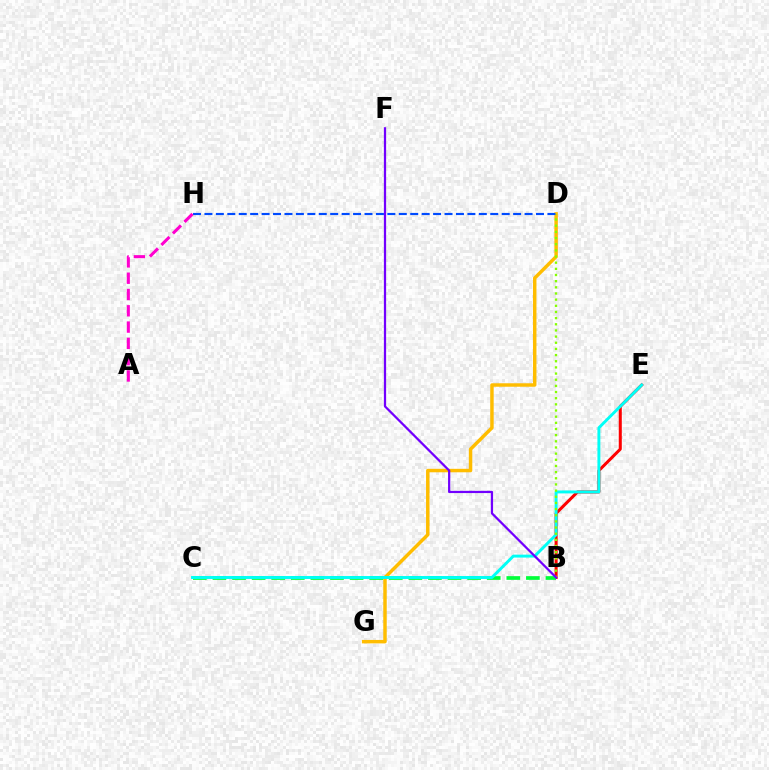{('B', 'E'): [{'color': '#ff0000', 'line_style': 'solid', 'thickness': 2.18}], ('B', 'C'): [{'color': '#00ff39', 'line_style': 'dashed', 'thickness': 2.66}], ('D', 'G'): [{'color': '#ffbd00', 'line_style': 'solid', 'thickness': 2.49}], ('C', 'E'): [{'color': '#00fff6', 'line_style': 'solid', 'thickness': 2.1}], ('B', 'D'): [{'color': '#84ff00', 'line_style': 'dotted', 'thickness': 1.67}], ('D', 'H'): [{'color': '#004bff', 'line_style': 'dashed', 'thickness': 1.55}], ('A', 'H'): [{'color': '#ff00cf', 'line_style': 'dashed', 'thickness': 2.21}], ('B', 'F'): [{'color': '#7200ff', 'line_style': 'solid', 'thickness': 1.61}]}